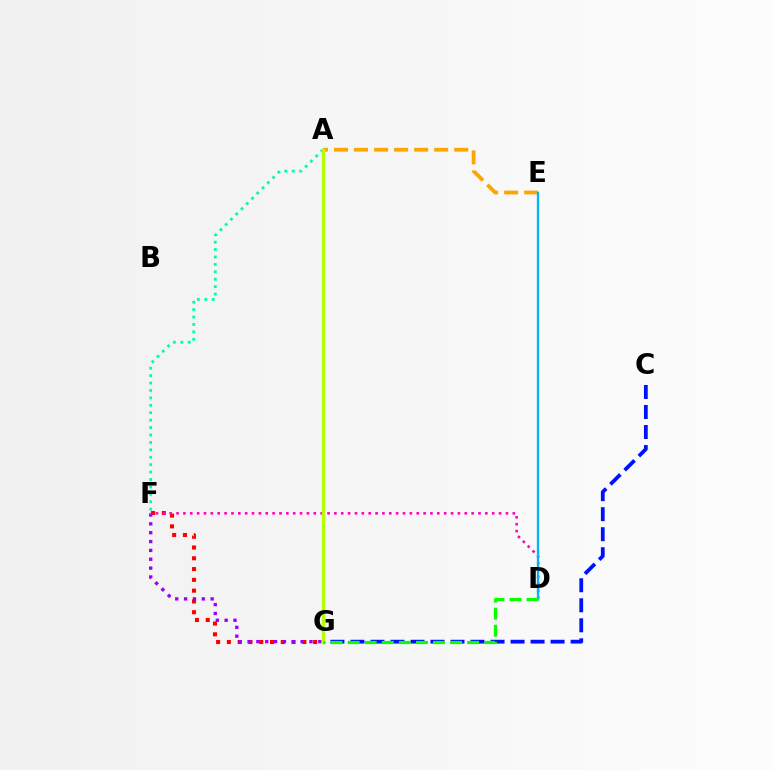{('A', 'E'): [{'color': '#ffa500', 'line_style': 'dashed', 'thickness': 2.72}], ('F', 'G'): [{'color': '#ff0000', 'line_style': 'dotted', 'thickness': 2.93}, {'color': '#9b00ff', 'line_style': 'dotted', 'thickness': 2.4}], ('C', 'G'): [{'color': '#0010ff', 'line_style': 'dashed', 'thickness': 2.72}], ('D', 'F'): [{'color': '#ff00bd', 'line_style': 'dotted', 'thickness': 1.86}], ('D', 'E'): [{'color': '#00b5ff', 'line_style': 'solid', 'thickness': 1.64}], ('A', 'F'): [{'color': '#00ff9d', 'line_style': 'dotted', 'thickness': 2.02}], ('A', 'G'): [{'color': '#b3ff00', 'line_style': 'solid', 'thickness': 2.39}], ('D', 'G'): [{'color': '#08ff00', 'line_style': 'dashed', 'thickness': 2.32}]}